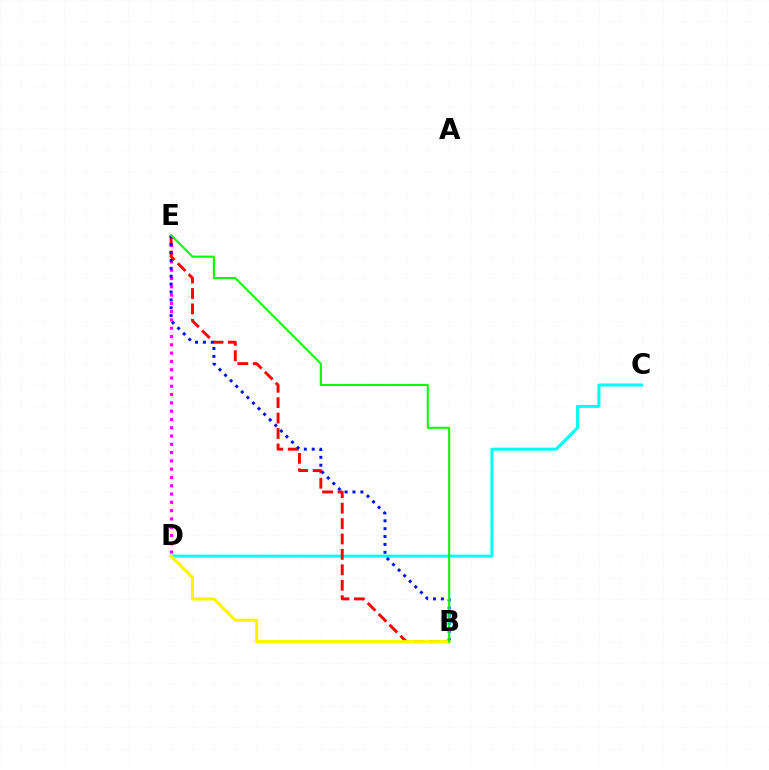{('C', 'D'): [{'color': '#00fff6', 'line_style': 'solid', 'thickness': 2.16}], ('D', 'E'): [{'color': '#ee00ff', 'line_style': 'dotted', 'thickness': 2.25}], ('B', 'E'): [{'color': '#ff0000', 'line_style': 'dashed', 'thickness': 2.1}, {'color': '#0010ff', 'line_style': 'dotted', 'thickness': 2.14}, {'color': '#08ff00', 'line_style': 'solid', 'thickness': 1.52}], ('B', 'D'): [{'color': '#fcf500', 'line_style': 'solid', 'thickness': 2.24}]}